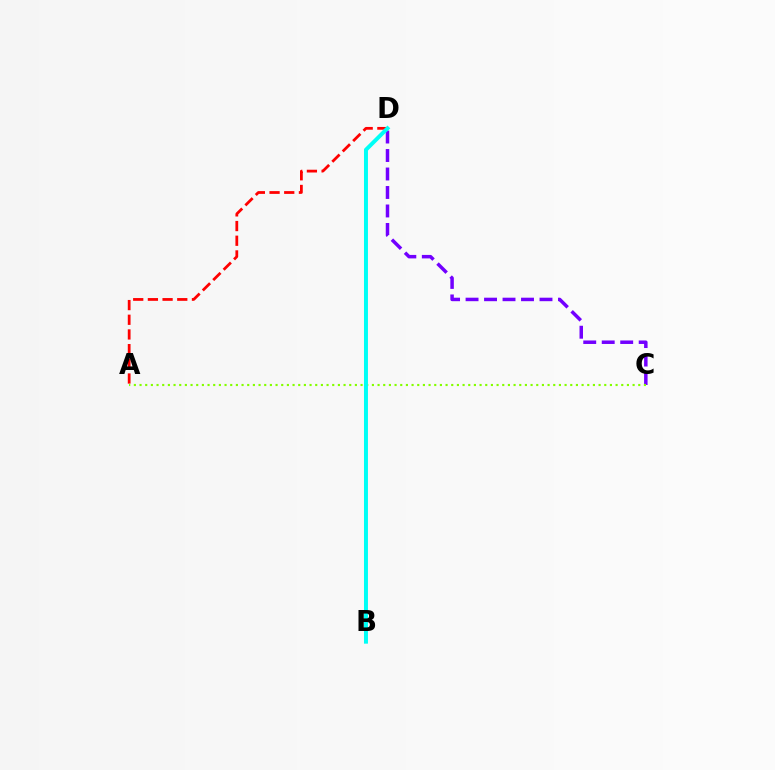{('A', 'D'): [{'color': '#ff0000', 'line_style': 'dashed', 'thickness': 1.99}], ('C', 'D'): [{'color': '#7200ff', 'line_style': 'dashed', 'thickness': 2.51}], ('A', 'C'): [{'color': '#84ff00', 'line_style': 'dotted', 'thickness': 1.54}], ('B', 'D'): [{'color': '#00fff6', 'line_style': 'solid', 'thickness': 2.86}]}